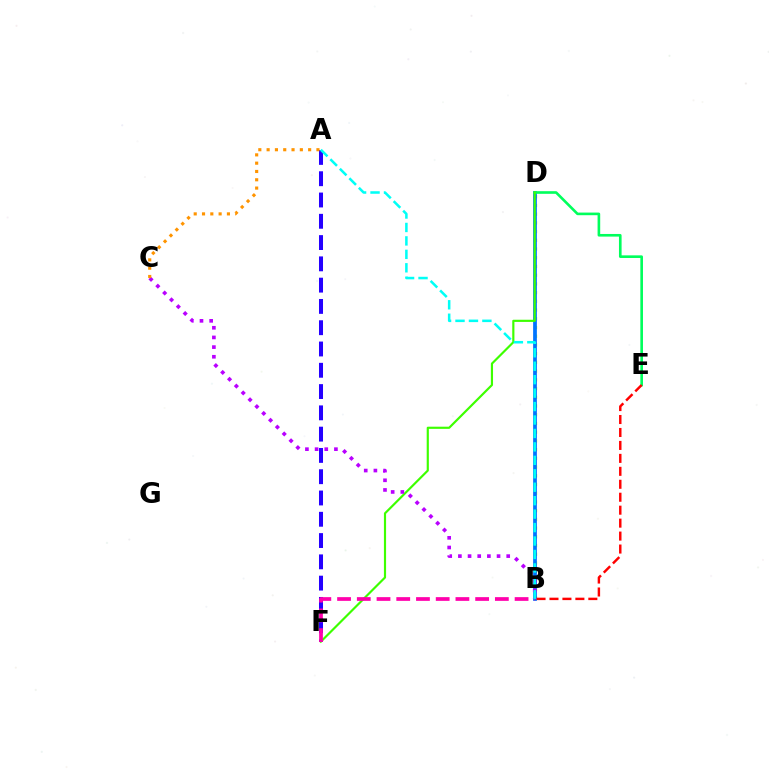{('B', 'D'): [{'color': '#d1ff00', 'line_style': 'dotted', 'thickness': 2.37}, {'color': '#0074ff', 'line_style': 'solid', 'thickness': 2.69}], ('D', 'E'): [{'color': '#00ff5c', 'line_style': 'solid', 'thickness': 1.89}], ('A', 'F'): [{'color': '#2500ff', 'line_style': 'dashed', 'thickness': 2.89}], ('D', 'F'): [{'color': '#3dff00', 'line_style': 'solid', 'thickness': 1.56}], ('B', 'E'): [{'color': '#ff0000', 'line_style': 'dashed', 'thickness': 1.76}], ('B', 'C'): [{'color': '#b900ff', 'line_style': 'dotted', 'thickness': 2.63}], ('B', 'F'): [{'color': '#ff00ac', 'line_style': 'dashed', 'thickness': 2.68}], ('A', 'B'): [{'color': '#00fff6', 'line_style': 'dashed', 'thickness': 1.83}], ('A', 'C'): [{'color': '#ff9400', 'line_style': 'dotted', 'thickness': 2.26}]}